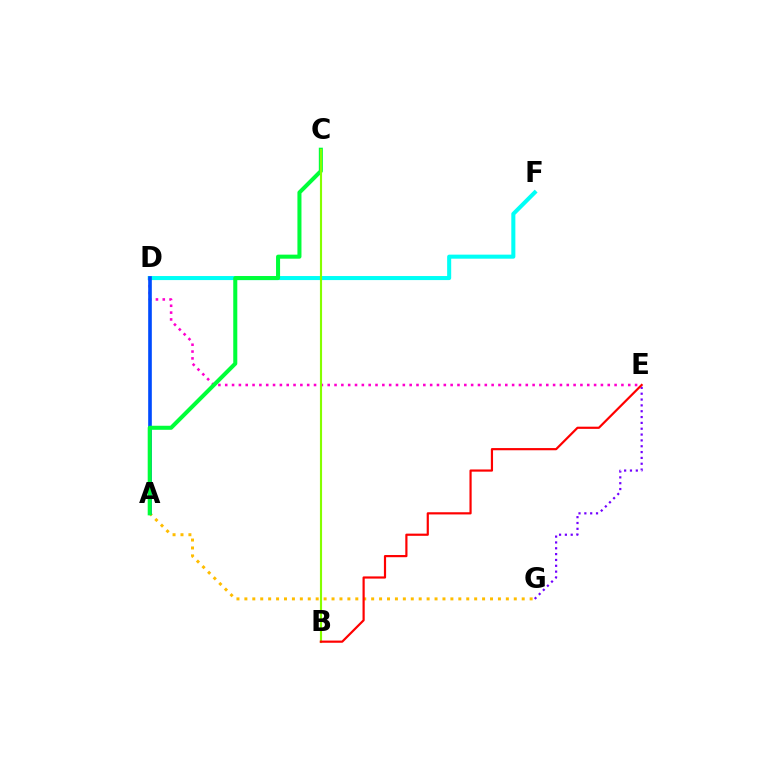{('D', 'F'): [{'color': '#00fff6', 'line_style': 'solid', 'thickness': 2.92}], ('D', 'E'): [{'color': '#ff00cf', 'line_style': 'dotted', 'thickness': 1.86}], ('E', 'G'): [{'color': '#7200ff', 'line_style': 'dotted', 'thickness': 1.59}], ('A', 'G'): [{'color': '#ffbd00', 'line_style': 'dotted', 'thickness': 2.15}], ('A', 'D'): [{'color': '#004bff', 'line_style': 'solid', 'thickness': 2.62}], ('A', 'C'): [{'color': '#00ff39', 'line_style': 'solid', 'thickness': 2.91}], ('B', 'C'): [{'color': '#84ff00', 'line_style': 'solid', 'thickness': 1.54}], ('B', 'E'): [{'color': '#ff0000', 'line_style': 'solid', 'thickness': 1.58}]}